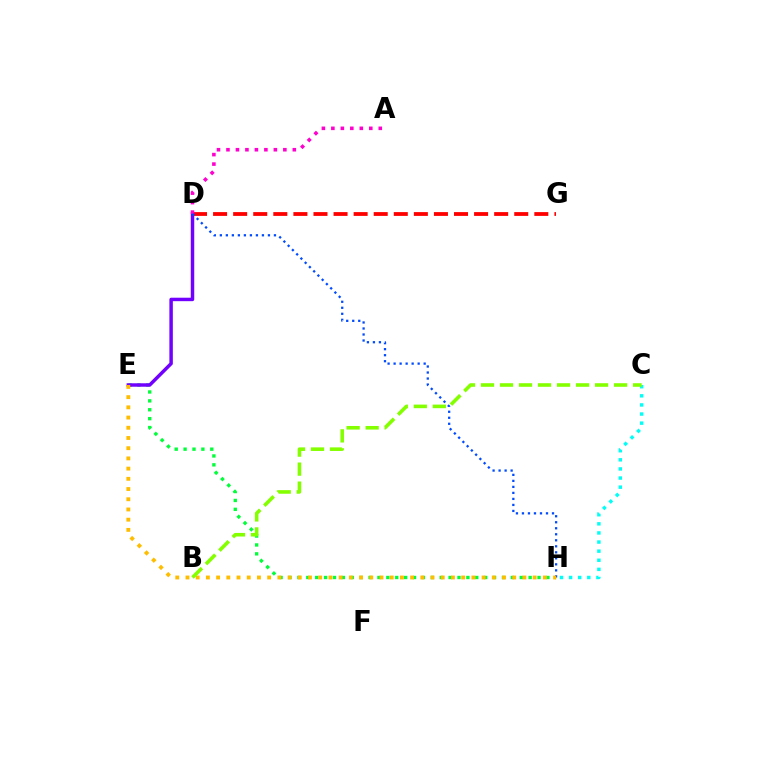{('C', 'H'): [{'color': '#00fff6', 'line_style': 'dotted', 'thickness': 2.47}], ('D', 'G'): [{'color': '#ff0000', 'line_style': 'dashed', 'thickness': 2.73}], ('E', 'H'): [{'color': '#00ff39', 'line_style': 'dotted', 'thickness': 2.42}, {'color': '#ffbd00', 'line_style': 'dotted', 'thickness': 2.77}], ('D', 'E'): [{'color': '#7200ff', 'line_style': 'solid', 'thickness': 2.49}], ('A', 'D'): [{'color': '#ff00cf', 'line_style': 'dotted', 'thickness': 2.58}], ('D', 'H'): [{'color': '#004bff', 'line_style': 'dotted', 'thickness': 1.63}], ('B', 'C'): [{'color': '#84ff00', 'line_style': 'dashed', 'thickness': 2.58}]}